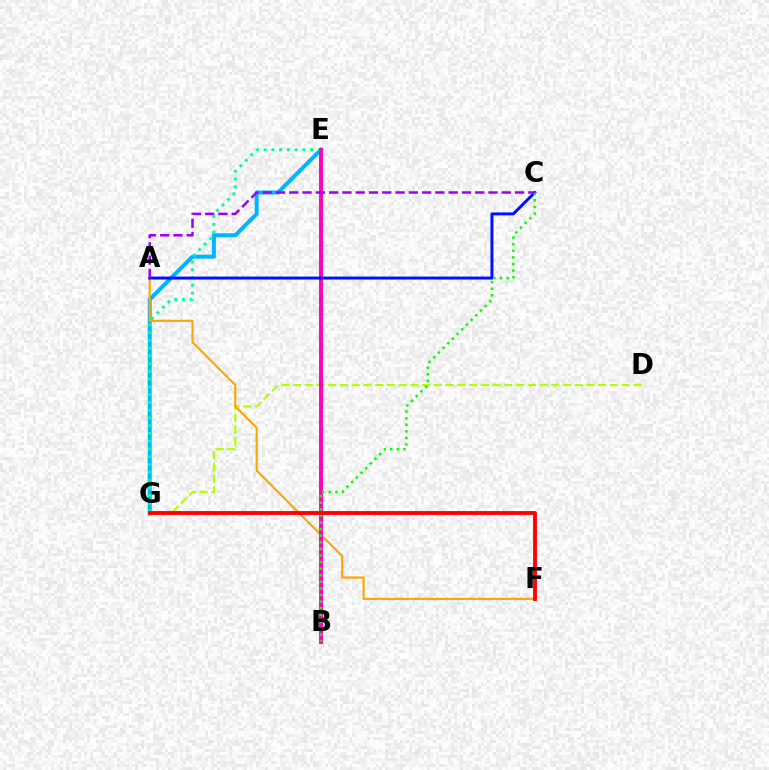{('E', 'G'): [{'color': '#00b5ff', 'line_style': 'solid', 'thickness': 2.87}, {'color': '#00ff9d', 'line_style': 'dotted', 'thickness': 2.11}], ('D', 'G'): [{'color': '#b3ff00', 'line_style': 'dashed', 'thickness': 1.59}], ('A', 'F'): [{'color': '#ffa500', 'line_style': 'solid', 'thickness': 1.54}], ('B', 'E'): [{'color': '#ff00bd', 'line_style': 'solid', 'thickness': 2.82}], ('A', 'C'): [{'color': '#0010ff', 'line_style': 'solid', 'thickness': 2.13}, {'color': '#9b00ff', 'line_style': 'dashed', 'thickness': 1.8}], ('B', 'C'): [{'color': '#08ff00', 'line_style': 'dotted', 'thickness': 1.79}], ('F', 'G'): [{'color': '#ff0000', 'line_style': 'solid', 'thickness': 2.77}]}